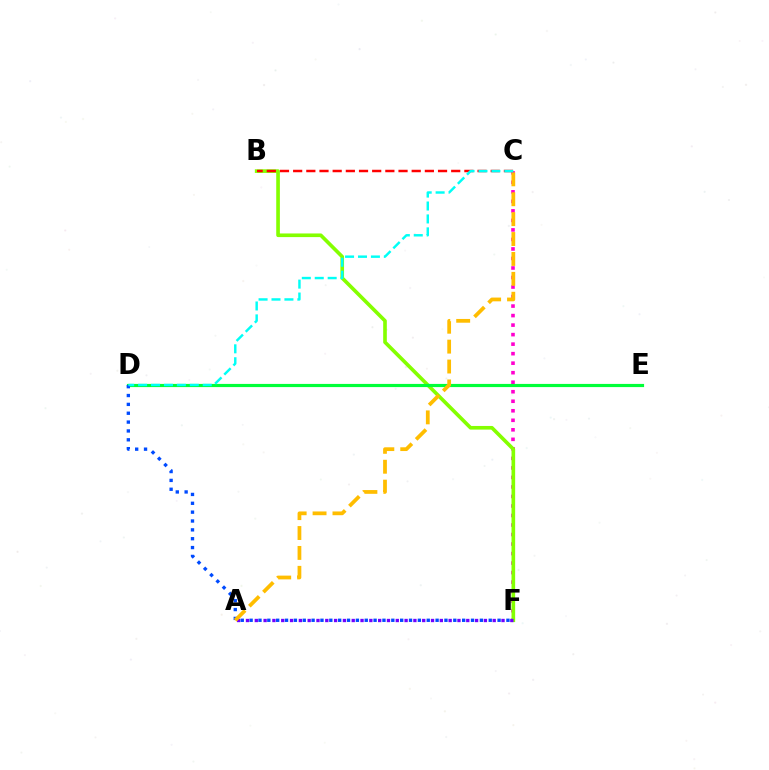{('C', 'F'): [{'color': '#ff00cf', 'line_style': 'dotted', 'thickness': 2.59}], ('B', 'F'): [{'color': '#84ff00', 'line_style': 'solid', 'thickness': 2.62}], ('B', 'C'): [{'color': '#ff0000', 'line_style': 'dashed', 'thickness': 1.79}], ('A', 'F'): [{'color': '#7200ff', 'line_style': 'dotted', 'thickness': 2.39}], ('D', 'E'): [{'color': '#00ff39', 'line_style': 'solid', 'thickness': 2.28}], ('D', 'F'): [{'color': '#004bff', 'line_style': 'dotted', 'thickness': 2.41}], ('A', 'C'): [{'color': '#ffbd00', 'line_style': 'dashed', 'thickness': 2.7}], ('C', 'D'): [{'color': '#00fff6', 'line_style': 'dashed', 'thickness': 1.76}]}